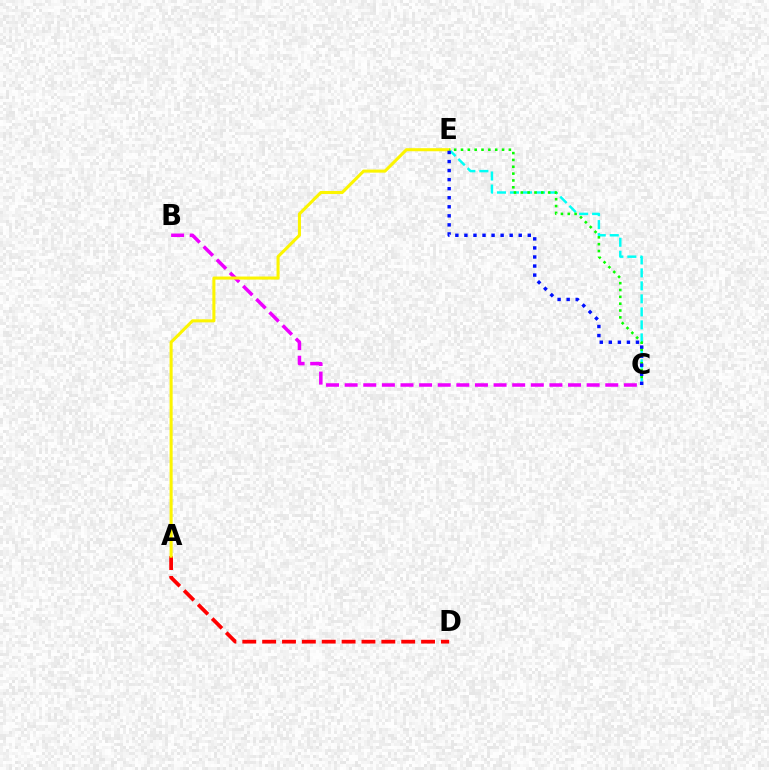{('A', 'D'): [{'color': '#ff0000', 'line_style': 'dashed', 'thickness': 2.7}], ('B', 'C'): [{'color': '#ee00ff', 'line_style': 'dashed', 'thickness': 2.53}], ('C', 'E'): [{'color': '#00fff6', 'line_style': 'dashed', 'thickness': 1.77}, {'color': '#08ff00', 'line_style': 'dotted', 'thickness': 1.86}, {'color': '#0010ff', 'line_style': 'dotted', 'thickness': 2.46}], ('A', 'E'): [{'color': '#fcf500', 'line_style': 'solid', 'thickness': 2.2}]}